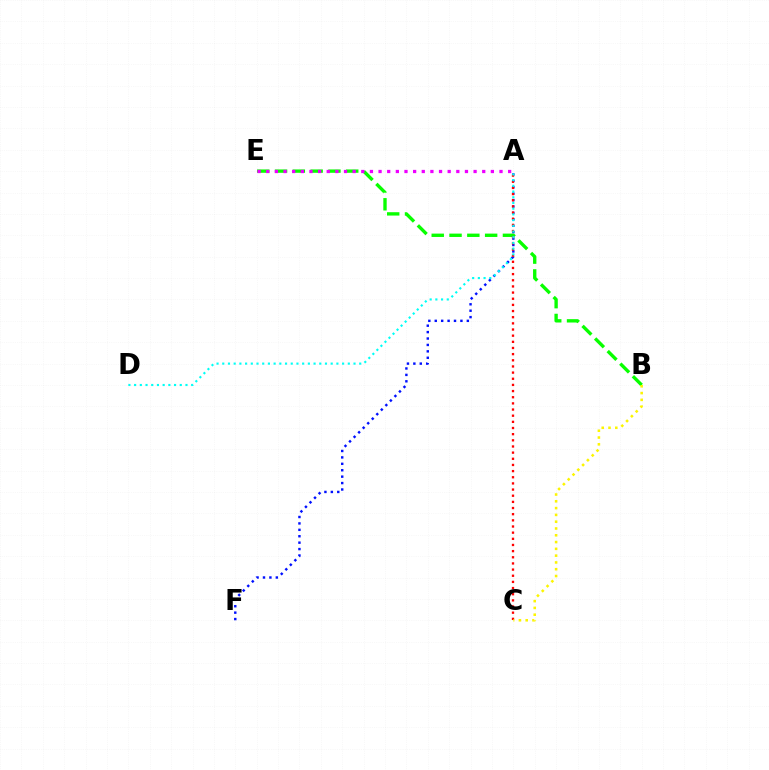{('A', 'F'): [{'color': '#0010ff', 'line_style': 'dotted', 'thickness': 1.74}], ('B', 'E'): [{'color': '#08ff00', 'line_style': 'dashed', 'thickness': 2.42}], ('A', 'C'): [{'color': '#ff0000', 'line_style': 'dotted', 'thickness': 1.67}], ('B', 'C'): [{'color': '#fcf500', 'line_style': 'dotted', 'thickness': 1.85}], ('A', 'D'): [{'color': '#00fff6', 'line_style': 'dotted', 'thickness': 1.55}], ('A', 'E'): [{'color': '#ee00ff', 'line_style': 'dotted', 'thickness': 2.35}]}